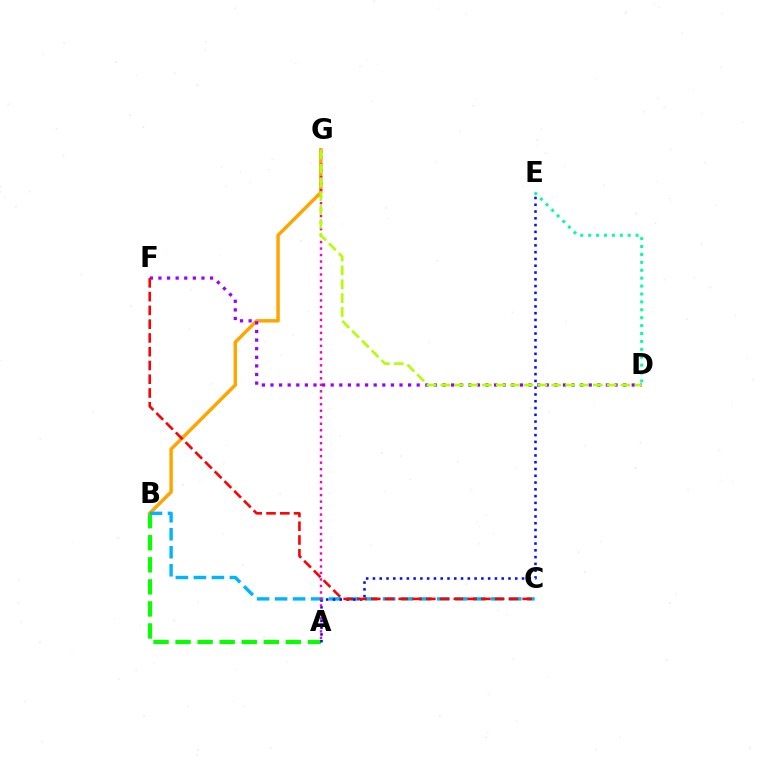{('A', 'B'): [{'color': '#08ff00', 'line_style': 'dashed', 'thickness': 3.0}], ('B', 'G'): [{'color': '#ffa500', 'line_style': 'solid', 'thickness': 2.49}], ('D', 'F'): [{'color': '#9b00ff', 'line_style': 'dotted', 'thickness': 2.34}], ('B', 'C'): [{'color': '#00b5ff', 'line_style': 'dashed', 'thickness': 2.45}], ('D', 'E'): [{'color': '#00ff9d', 'line_style': 'dotted', 'thickness': 2.15}], ('A', 'E'): [{'color': '#0010ff', 'line_style': 'dotted', 'thickness': 1.84}], ('A', 'G'): [{'color': '#ff00bd', 'line_style': 'dotted', 'thickness': 1.76}], ('C', 'F'): [{'color': '#ff0000', 'line_style': 'dashed', 'thickness': 1.87}], ('D', 'G'): [{'color': '#b3ff00', 'line_style': 'dashed', 'thickness': 1.88}]}